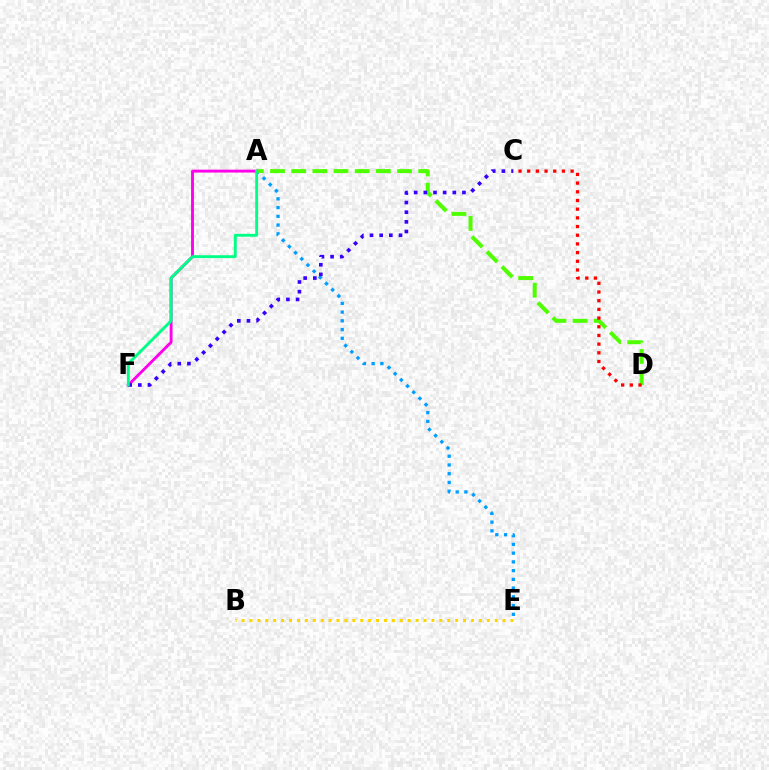{('B', 'E'): [{'color': '#ffd500', 'line_style': 'dotted', 'thickness': 2.15}], ('A', 'E'): [{'color': '#009eff', 'line_style': 'dotted', 'thickness': 2.37}], ('A', 'D'): [{'color': '#4fff00', 'line_style': 'dashed', 'thickness': 2.88}], ('A', 'F'): [{'color': '#ff00ed', 'line_style': 'solid', 'thickness': 2.08}, {'color': '#00ff86', 'line_style': 'solid', 'thickness': 2.09}], ('C', 'F'): [{'color': '#3700ff', 'line_style': 'dotted', 'thickness': 2.62}], ('C', 'D'): [{'color': '#ff0000', 'line_style': 'dotted', 'thickness': 2.36}]}